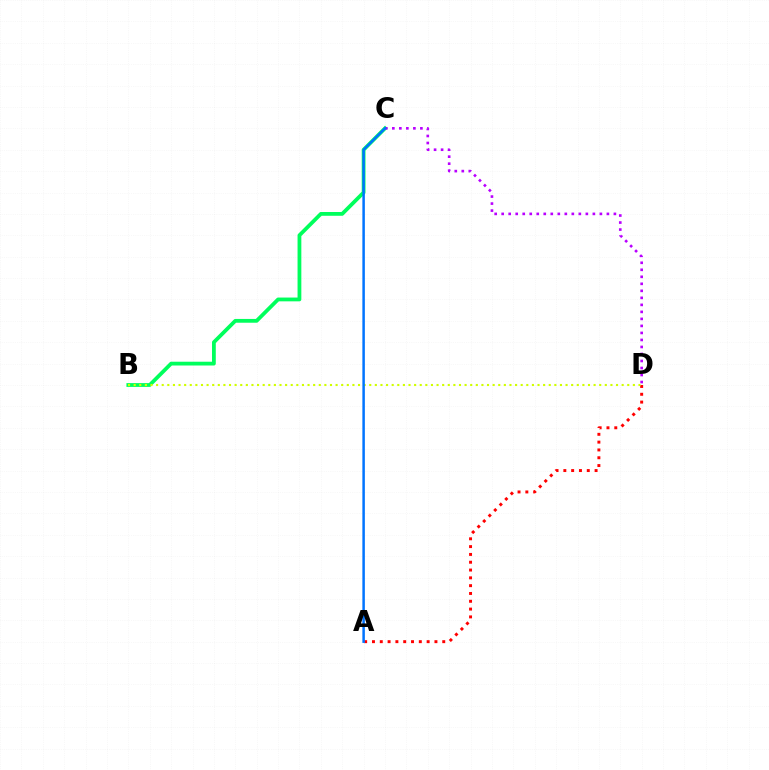{('A', 'D'): [{'color': '#ff0000', 'line_style': 'dotted', 'thickness': 2.12}], ('B', 'C'): [{'color': '#00ff5c', 'line_style': 'solid', 'thickness': 2.73}], ('C', 'D'): [{'color': '#b900ff', 'line_style': 'dotted', 'thickness': 1.91}], ('B', 'D'): [{'color': '#d1ff00', 'line_style': 'dotted', 'thickness': 1.52}], ('A', 'C'): [{'color': '#0074ff', 'line_style': 'solid', 'thickness': 1.8}]}